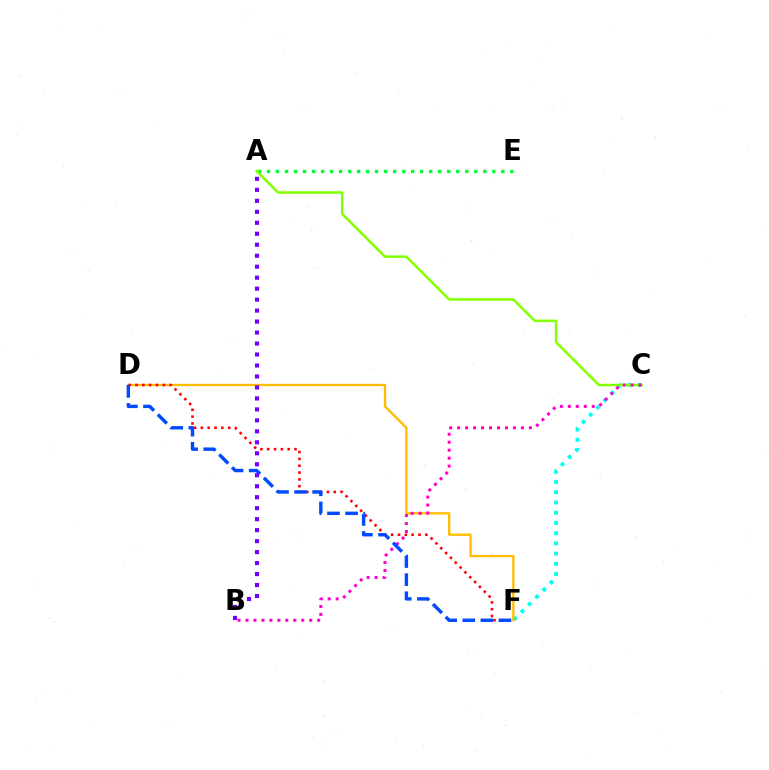{('C', 'F'): [{'color': '#00fff6', 'line_style': 'dotted', 'thickness': 2.78}], ('A', 'E'): [{'color': '#00ff39', 'line_style': 'dotted', 'thickness': 2.45}], ('D', 'F'): [{'color': '#ffbd00', 'line_style': 'solid', 'thickness': 1.68}, {'color': '#ff0000', 'line_style': 'dotted', 'thickness': 1.86}, {'color': '#004bff', 'line_style': 'dashed', 'thickness': 2.46}], ('A', 'C'): [{'color': '#84ff00', 'line_style': 'solid', 'thickness': 1.8}], ('B', 'C'): [{'color': '#ff00cf', 'line_style': 'dotted', 'thickness': 2.17}], ('A', 'B'): [{'color': '#7200ff', 'line_style': 'dotted', 'thickness': 2.98}]}